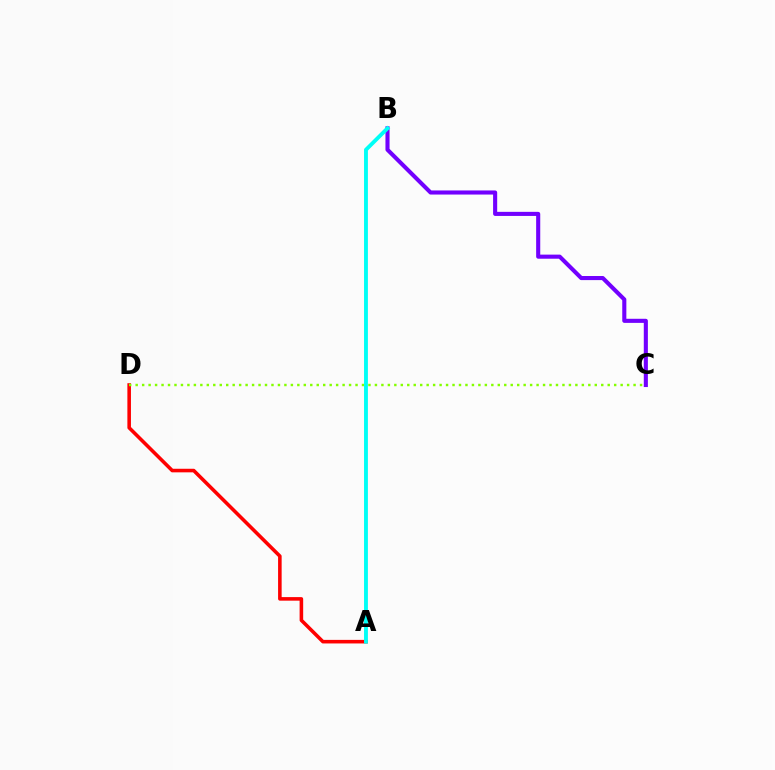{('A', 'D'): [{'color': '#ff0000', 'line_style': 'solid', 'thickness': 2.57}], ('C', 'D'): [{'color': '#84ff00', 'line_style': 'dotted', 'thickness': 1.76}], ('B', 'C'): [{'color': '#7200ff', 'line_style': 'solid', 'thickness': 2.95}], ('A', 'B'): [{'color': '#00fff6', 'line_style': 'solid', 'thickness': 2.78}]}